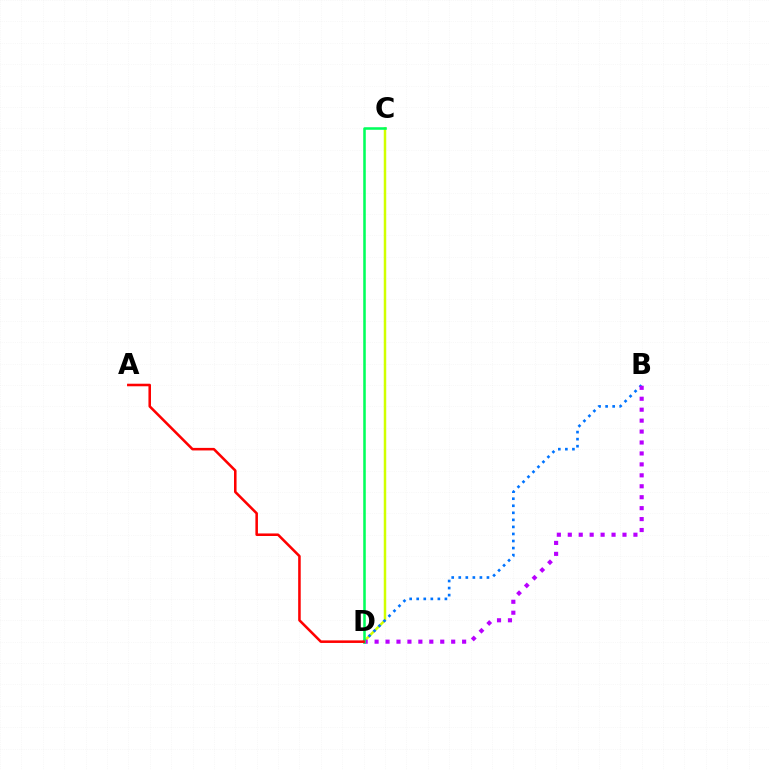{('C', 'D'): [{'color': '#d1ff00', 'line_style': 'solid', 'thickness': 1.79}, {'color': '#00ff5c', 'line_style': 'solid', 'thickness': 1.83}], ('B', 'D'): [{'color': '#0074ff', 'line_style': 'dotted', 'thickness': 1.92}, {'color': '#b900ff', 'line_style': 'dotted', 'thickness': 2.97}], ('A', 'D'): [{'color': '#ff0000', 'line_style': 'solid', 'thickness': 1.84}]}